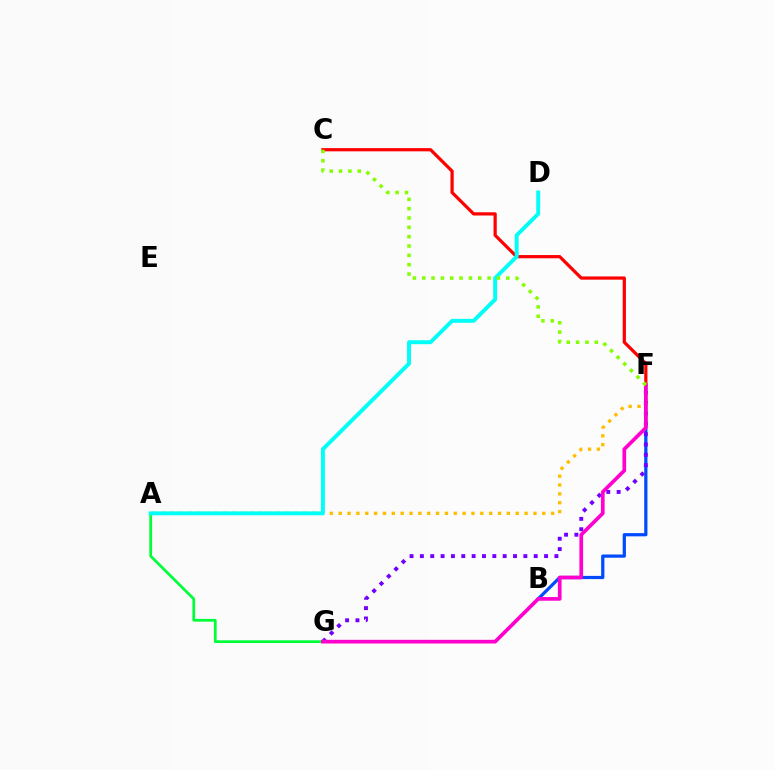{('A', 'G'): [{'color': '#00ff39', 'line_style': 'solid', 'thickness': 1.97}], ('B', 'F'): [{'color': '#004bff', 'line_style': 'solid', 'thickness': 2.32}], ('F', 'G'): [{'color': '#7200ff', 'line_style': 'dotted', 'thickness': 2.81}, {'color': '#ff00cf', 'line_style': 'solid', 'thickness': 2.66}], ('A', 'F'): [{'color': '#ffbd00', 'line_style': 'dotted', 'thickness': 2.4}], ('C', 'F'): [{'color': '#ff0000', 'line_style': 'solid', 'thickness': 2.32}, {'color': '#84ff00', 'line_style': 'dotted', 'thickness': 2.54}], ('A', 'D'): [{'color': '#00fff6', 'line_style': 'solid', 'thickness': 2.82}]}